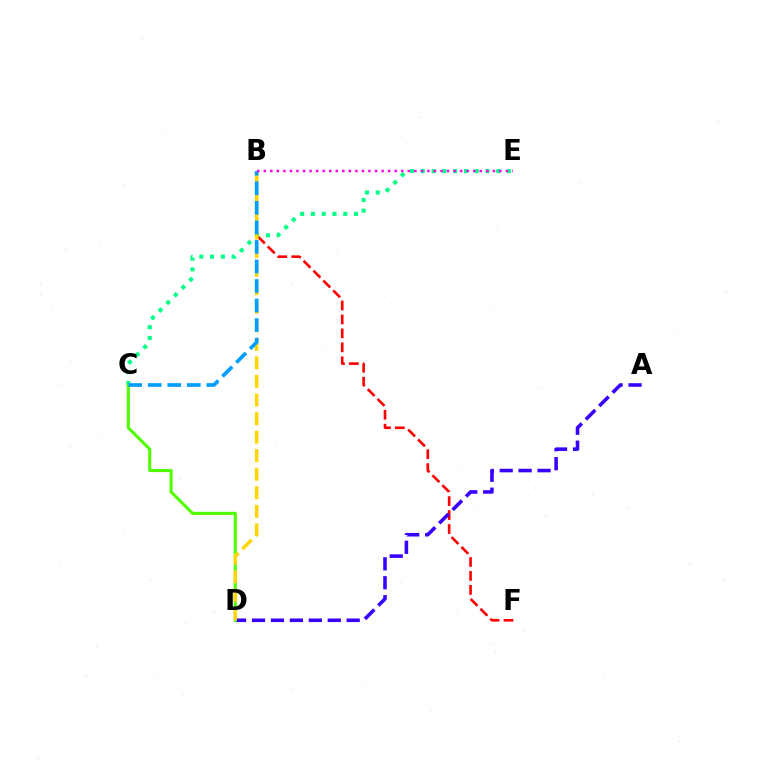{('B', 'F'): [{'color': '#ff0000', 'line_style': 'dashed', 'thickness': 1.89}], ('C', 'E'): [{'color': '#00ff86', 'line_style': 'dotted', 'thickness': 2.93}], ('A', 'D'): [{'color': '#3700ff', 'line_style': 'dashed', 'thickness': 2.57}], ('C', 'D'): [{'color': '#4fff00', 'line_style': 'solid', 'thickness': 2.2}], ('B', 'D'): [{'color': '#ffd500', 'line_style': 'dashed', 'thickness': 2.52}], ('B', 'C'): [{'color': '#009eff', 'line_style': 'dashed', 'thickness': 2.66}], ('B', 'E'): [{'color': '#ff00ed', 'line_style': 'dotted', 'thickness': 1.78}]}